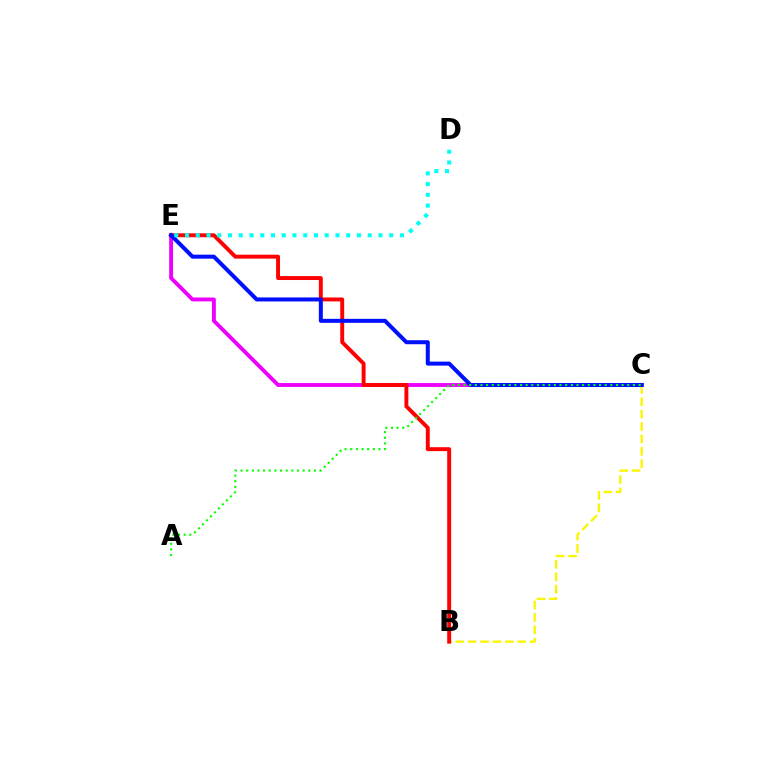{('C', 'E'): [{'color': '#ee00ff', 'line_style': 'solid', 'thickness': 2.79}, {'color': '#0010ff', 'line_style': 'solid', 'thickness': 2.89}], ('B', 'C'): [{'color': '#fcf500', 'line_style': 'dashed', 'thickness': 1.69}], ('B', 'E'): [{'color': '#ff0000', 'line_style': 'solid', 'thickness': 2.82}], ('D', 'E'): [{'color': '#00fff6', 'line_style': 'dotted', 'thickness': 2.92}], ('A', 'C'): [{'color': '#08ff00', 'line_style': 'dotted', 'thickness': 1.53}]}